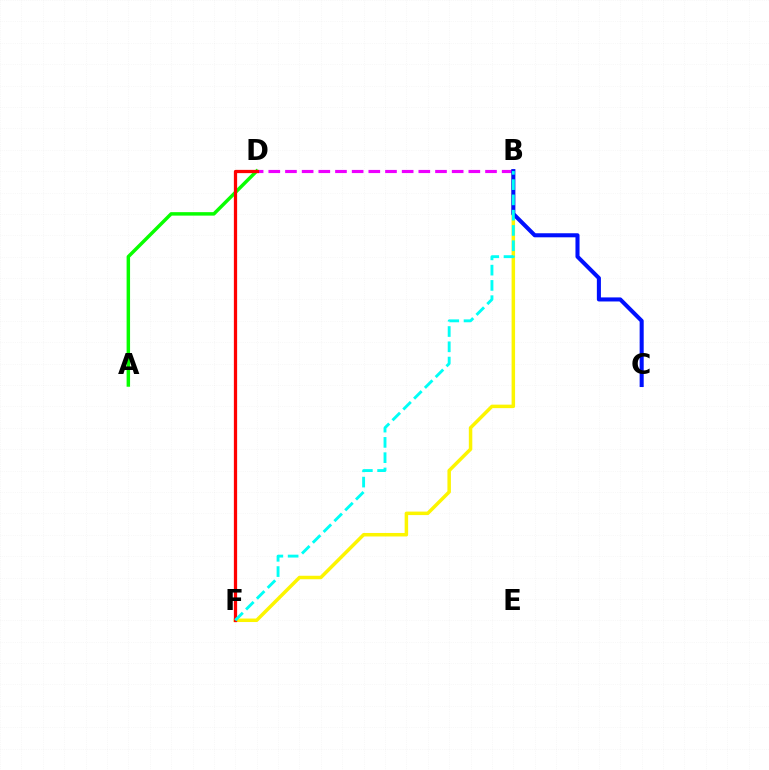{('B', 'F'): [{'color': '#fcf500', 'line_style': 'solid', 'thickness': 2.51}, {'color': '#00fff6', 'line_style': 'dashed', 'thickness': 2.07}], ('B', 'D'): [{'color': '#ee00ff', 'line_style': 'dashed', 'thickness': 2.26}], ('A', 'D'): [{'color': '#08ff00', 'line_style': 'solid', 'thickness': 2.49}], ('B', 'C'): [{'color': '#0010ff', 'line_style': 'solid', 'thickness': 2.92}], ('D', 'F'): [{'color': '#ff0000', 'line_style': 'solid', 'thickness': 2.34}]}